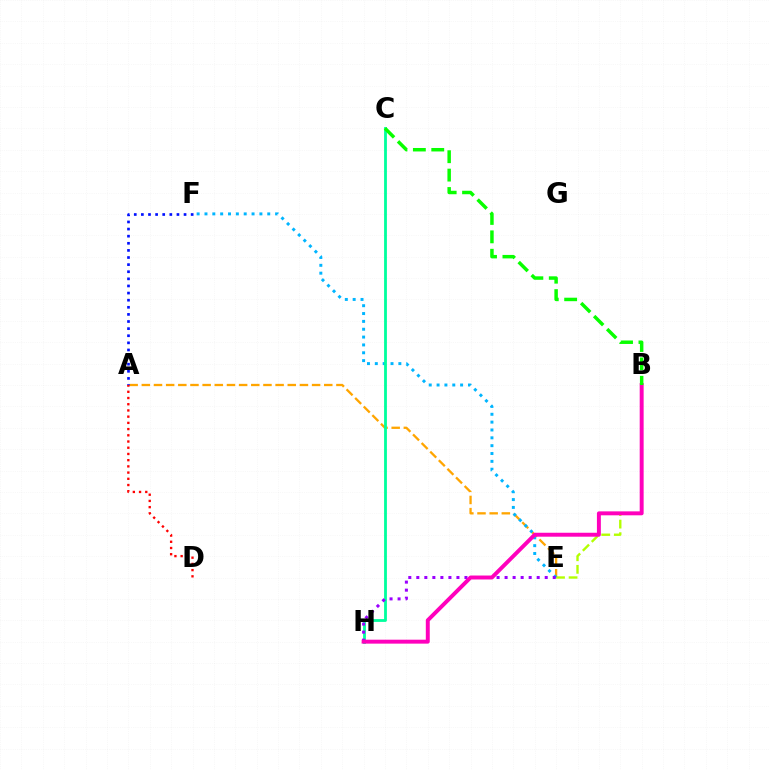{('A', 'E'): [{'color': '#ffa500', 'line_style': 'dashed', 'thickness': 1.65}], ('B', 'E'): [{'color': '#b3ff00', 'line_style': 'dashed', 'thickness': 1.71}], ('E', 'F'): [{'color': '#00b5ff', 'line_style': 'dotted', 'thickness': 2.13}], ('C', 'H'): [{'color': '#00ff9d', 'line_style': 'solid', 'thickness': 2.03}], ('E', 'H'): [{'color': '#9b00ff', 'line_style': 'dotted', 'thickness': 2.18}], ('B', 'H'): [{'color': '#ff00bd', 'line_style': 'solid', 'thickness': 2.84}], ('A', 'F'): [{'color': '#0010ff', 'line_style': 'dotted', 'thickness': 1.93}], ('A', 'D'): [{'color': '#ff0000', 'line_style': 'dotted', 'thickness': 1.69}], ('B', 'C'): [{'color': '#08ff00', 'line_style': 'dashed', 'thickness': 2.5}]}